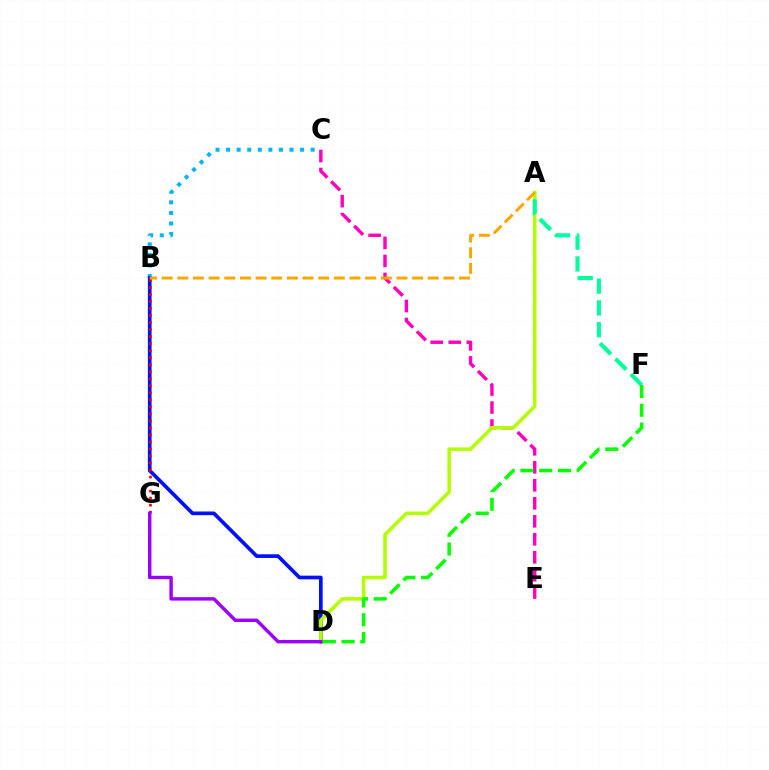{('C', 'E'): [{'color': '#ff00bd', 'line_style': 'dashed', 'thickness': 2.45}], ('B', 'C'): [{'color': '#00b5ff', 'line_style': 'dotted', 'thickness': 2.87}], ('B', 'D'): [{'color': '#0010ff', 'line_style': 'solid', 'thickness': 2.65}], ('A', 'D'): [{'color': '#b3ff00', 'line_style': 'solid', 'thickness': 2.56}], ('B', 'G'): [{'color': '#ff0000', 'line_style': 'dotted', 'thickness': 1.91}], ('D', 'G'): [{'color': '#9b00ff', 'line_style': 'solid', 'thickness': 2.46}], ('A', 'B'): [{'color': '#ffa500', 'line_style': 'dashed', 'thickness': 2.13}], ('A', 'F'): [{'color': '#00ff9d', 'line_style': 'dashed', 'thickness': 2.96}], ('D', 'F'): [{'color': '#08ff00', 'line_style': 'dashed', 'thickness': 2.55}]}